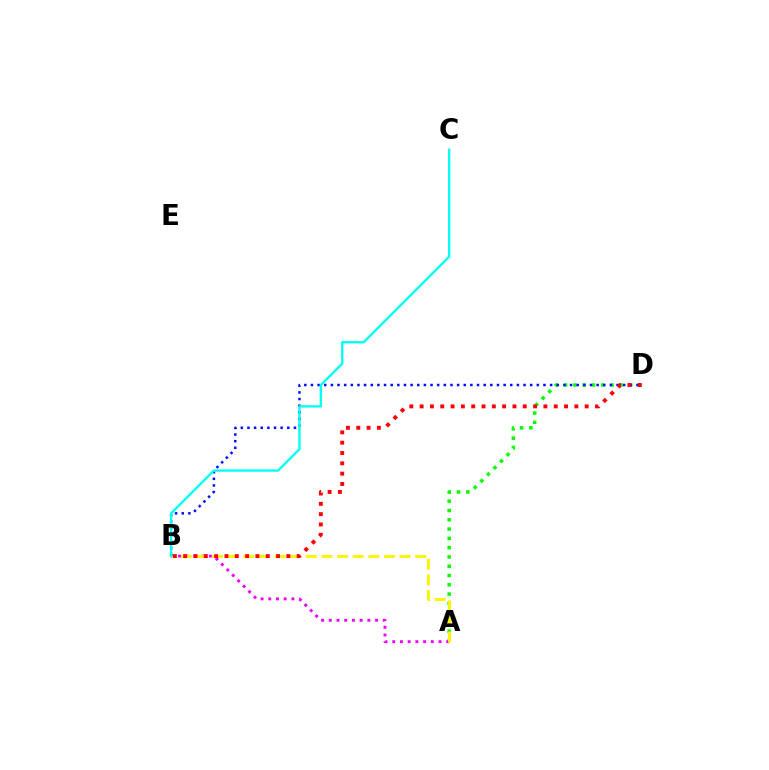{('A', 'D'): [{'color': '#08ff00', 'line_style': 'dotted', 'thickness': 2.52}], ('A', 'B'): [{'color': '#ee00ff', 'line_style': 'dotted', 'thickness': 2.1}, {'color': '#fcf500', 'line_style': 'dashed', 'thickness': 2.12}], ('B', 'D'): [{'color': '#0010ff', 'line_style': 'dotted', 'thickness': 1.8}, {'color': '#ff0000', 'line_style': 'dotted', 'thickness': 2.8}], ('B', 'C'): [{'color': '#00fff6', 'line_style': 'solid', 'thickness': 1.67}]}